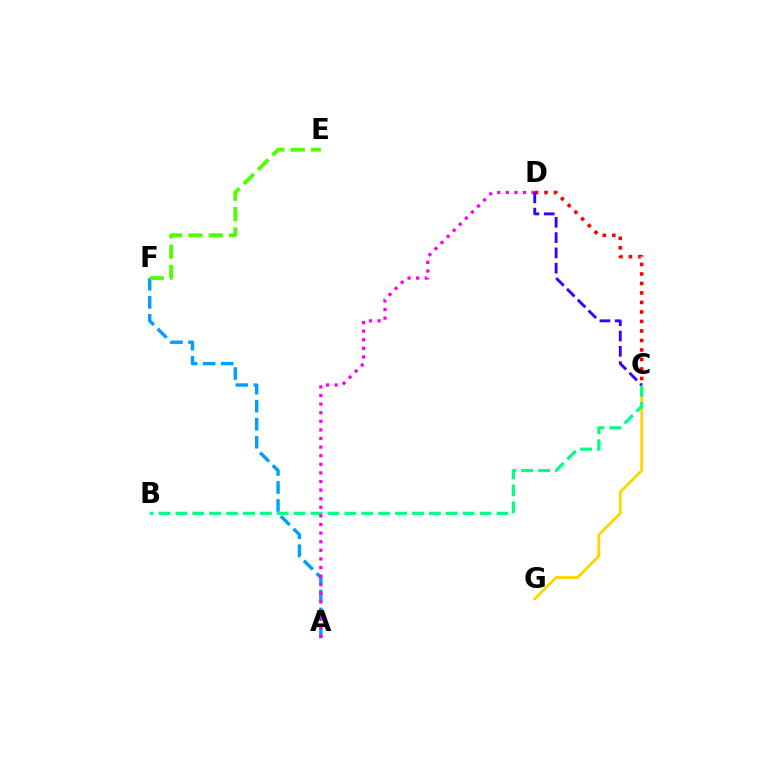{('C', 'G'): [{'color': '#ffd500', 'line_style': 'solid', 'thickness': 2.01}], ('A', 'F'): [{'color': '#009eff', 'line_style': 'dashed', 'thickness': 2.45}], ('B', 'C'): [{'color': '#00ff86', 'line_style': 'dashed', 'thickness': 2.3}], ('C', 'D'): [{'color': '#ff0000', 'line_style': 'dotted', 'thickness': 2.58}, {'color': '#3700ff', 'line_style': 'dashed', 'thickness': 2.08}], ('A', 'D'): [{'color': '#ff00ed', 'line_style': 'dotted', 'thickness': 2.34}], ('E', 'F'): [{'color': '#4fff00', 'line_style': 'dashed', 'thickness': 2.76}]}